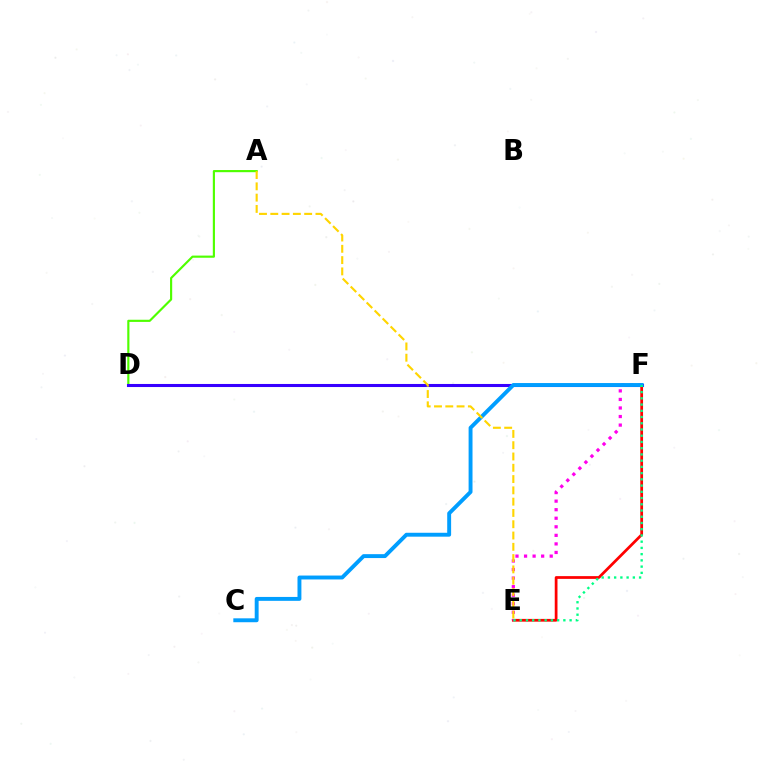{('A', 'D'): [{'color': '#4fff00', 'line_style': 'solid', 'thickness': 1.55}], ('D', 'F'): [{'color': '#3700ff', 'line_style': 'solid', 'thickness': 2.21}], ('E', 'F'): [{'color': '#ff0000', 'line_style': 'solid', 'thickness': 1.98}, {'color': '#ff00ed', 'line_style': 'dotted', 'thickness': 2.32}, {'color': '#00ff86', 'line_style': 'dotted', 'thickness': 1.69}], ('C', 'F'): [{'color': '#009eff', 'line_style': 'solid', 'thickness': 2.81}], ('A', 'E'): [{'color': '#ffd500', 'line_style': 'dashed', 'thickness': 1.53}]}